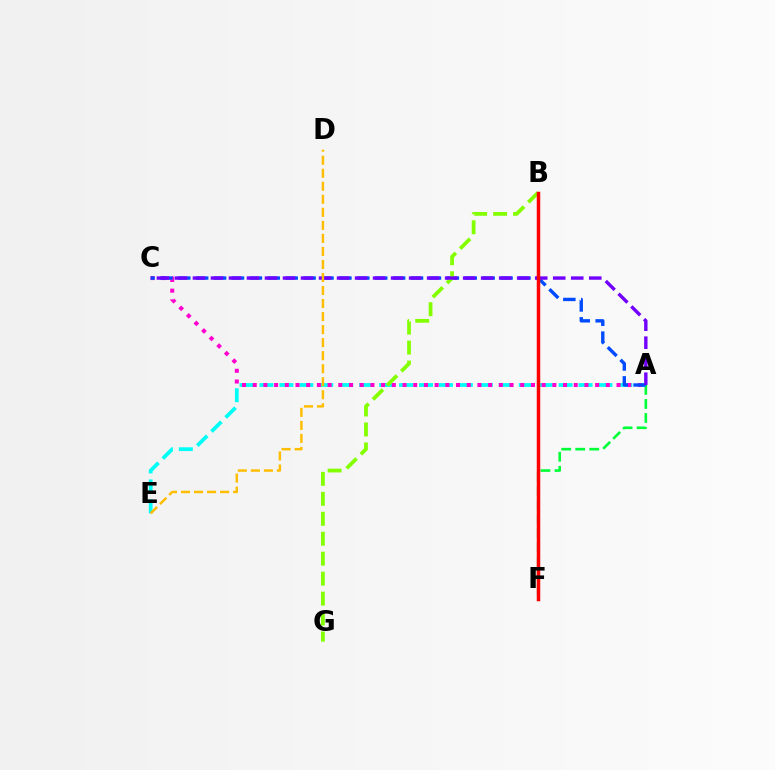{('A', 'F'): [{'color': '#00ff39', 'line_style': 'dashed', 'thickness': 1.91}], ('A', 'E'): [{'color': '#00fff6', 'line_style': 'dashed', 'thickness': 2.71}], ('A', 'C'): [{'color': '#ff00cf', 'line_style': 'dotted', 'thickness': 2.91}, {'color': '#004bff', 'line_style': 'dashed', 'thickness': 2.43}, {'color': '#7200ff', 'line_style': 'dashed', 'thickness': 2.45}], ('B', 'G'): [{'color': '#84ff00', 'line_style': 'dashed', 'thickness': 2.71}], ('D', 'E'): [{'color': '#ffbd00', 'line_style': 'dashed', 'thickness': 1.77}], ('B', 'F'): [{'color': '#ff0000', 'line_style': 'solid', 'thickness': 2.51}]}